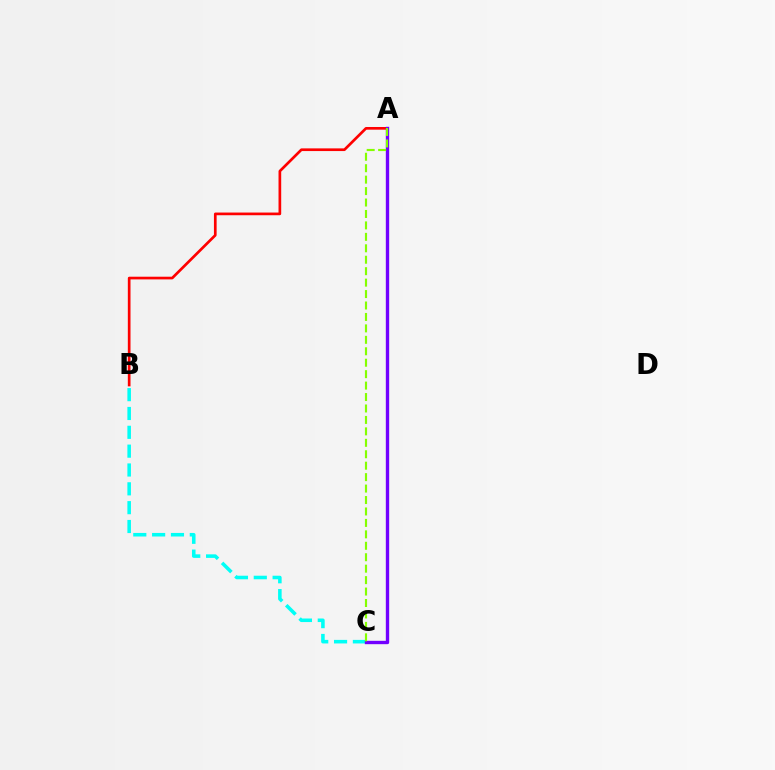{('A', 'B'): [{'color': '#ff0000', 'line_style': 'solid', 'thickness': 1.93}], ('B', 'C'): [{'color': '#00fff6', 'line_style': 'dashed', 'thickness': 2.56}], ('A', 'C'): [{'color': '#7200ff', 'line_style': 'solid', 'thickness': 2.42}, {'color': '#84ff00', 'line_style': 'dashed', 'thickness': 1.55}]}